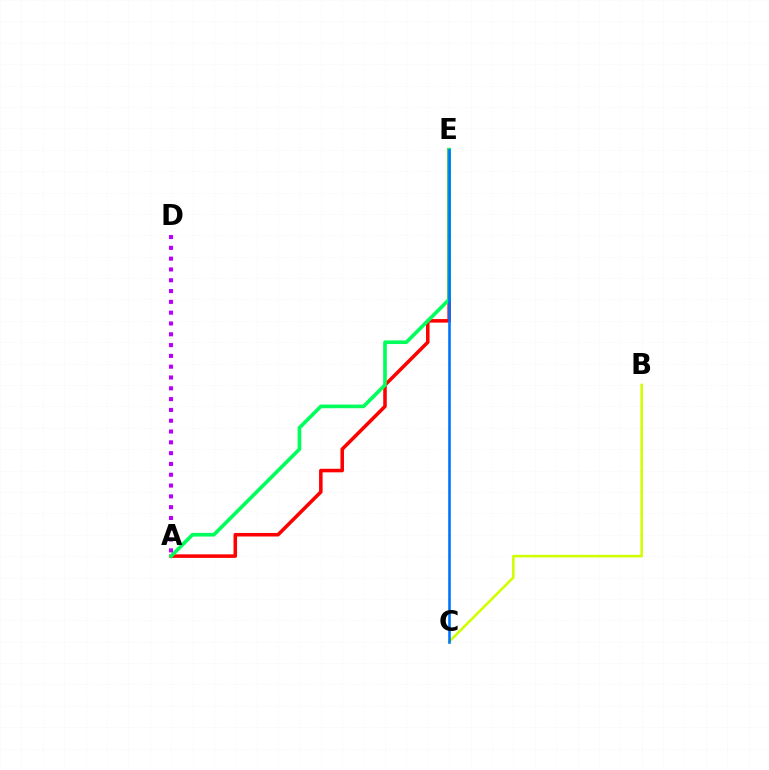{('B', 'C'): [{'color': '#d1ff00', 'line_style': 'solid', 'thickness': 1.86}], ('A', 'E'): [{'color': '#ff0000', 'line_style': 'solid', 'thickness': 2.55}, {'color': '#00ff5c', 'line_style': 'solid', 'thickness': 2.63}], ('C', 'E'): [{'color': '#0074ff', 'line_style': 'solid', 'thickness': 1.87}], ('A', 'D'): [{'color': '#b900ff', 'line_style': 'dotted', 'thickness': 2.94}]}